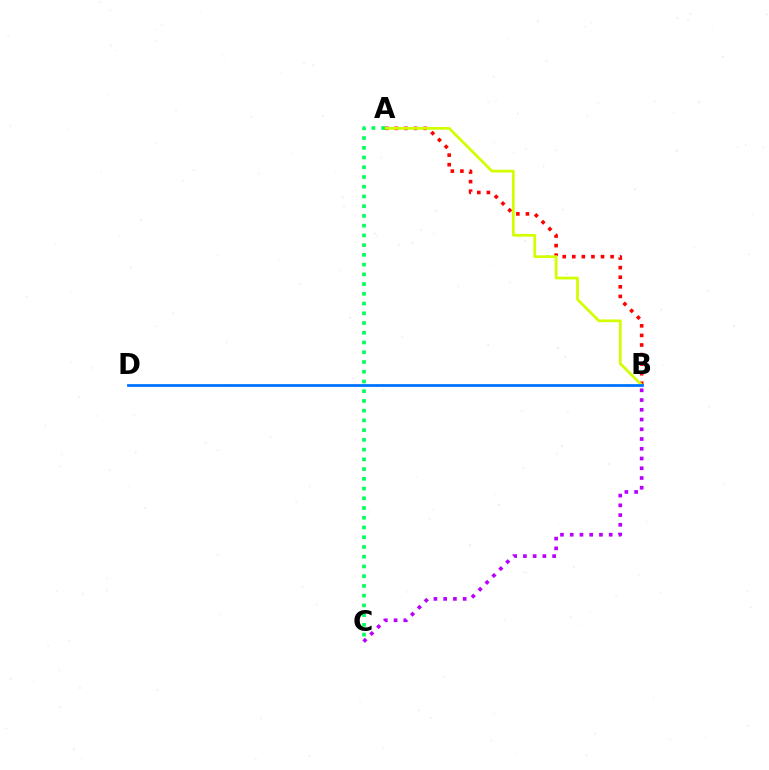{('A', 'B'): [{'color': '#ff0000', 'line_style': 'dotted', 'thickness': 2.6}, {'color': '#d1ff00', 'line_style': 'solid', 'thickness': 1.97}], ('B', 'D'): [{'color': '#0074ff', 'line_style': 'solid', 'thickness': 2.02}], ('A', 'C'): [{'color': '#00ff5c', 'line_style': 'dotted', 'thickness': 2.65}], ('B', 'C'): [{'color': '#b900ff', 'line_style': 'dotted', 'thickness': 2.65}]}